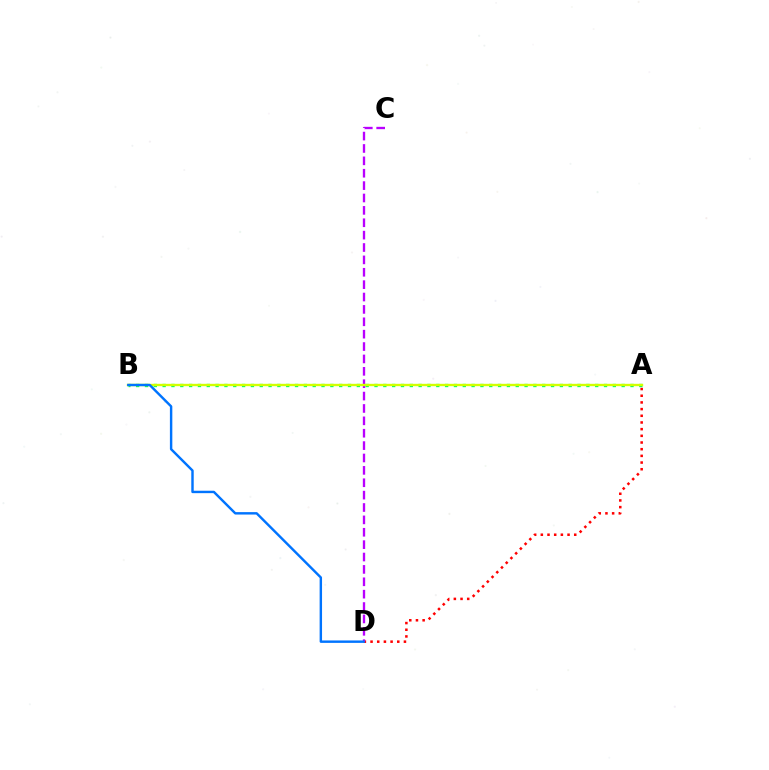{('A', 'D'): [{'color': '#ff0000', 'line_style': 'dotted', 'thickness': 1.81}], ('A', 'B'): [{'color': '#00ff5c', 'line_style': 'dotted', 'thickness': 2.4}, {'color': '#d1ff00', 'line_style': 'solid', 'thickness': 1.7}], ('C', 'D'): [{'color': '#b900ff', 'line_style': 'dashed', 'thickness': 1.68}], ('B', 'D'): [{'color': '#0074ff', 'line_style': 'solid', 'thickness': 1.75}]}